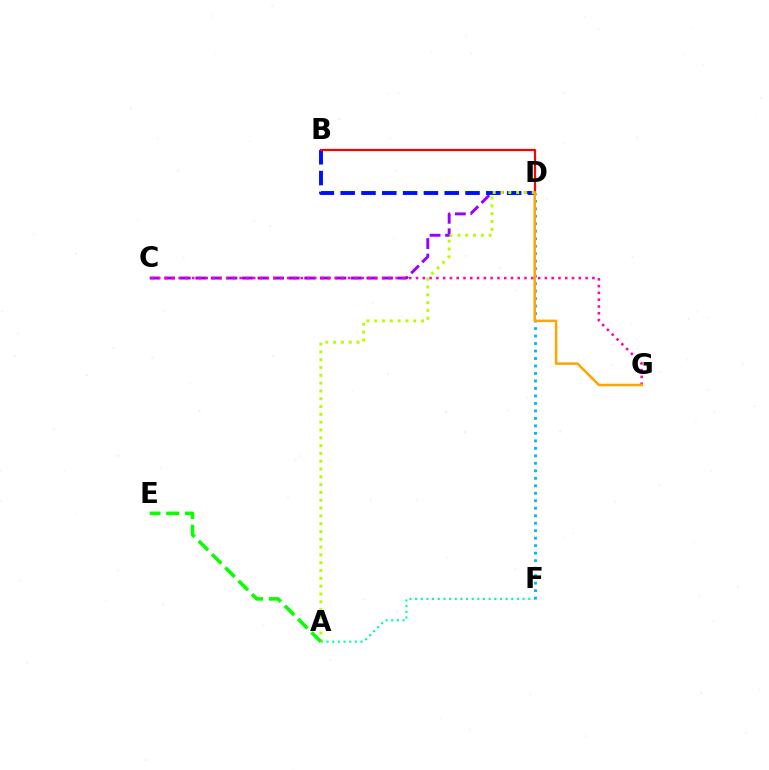{('C', 'D'): [{'color': '#9b00ff', 'line_style': 'dashed', 'thickness': 2.11}], ('B', 'D'): [{'color': '#0010ff', 'line_style': 'dashed', 'thickness': 2.83}, {'color': '#ff0000', 'line_style': 'solid', 'thickness': 1.58}], ('A', 'F'): [{'color': '#00ff9d', 'line_style': 'dotted', 'thickness': 1.54}], ('C', 'G'): [{'color': '#ff00bd', 'line_style': 'dotted', 'thickness': 1.84}], ('A', 'D'): [{'color': '#b3ff00', 'line_style': 'dotted', 'thickness': 2.12}], ('D', 'F'): [{'color': '#00b5ff', 'line_style': 'dotted', 'thickness': 2.03}], ('D', 'G'): [{'color': '#ffa500', 'line_style': 'solid', 'thickness': 1.8}], ('A', 'E'): [{'color': '#08ff00', 'line_style': 'dashed', 'thickness': 2.56}]}